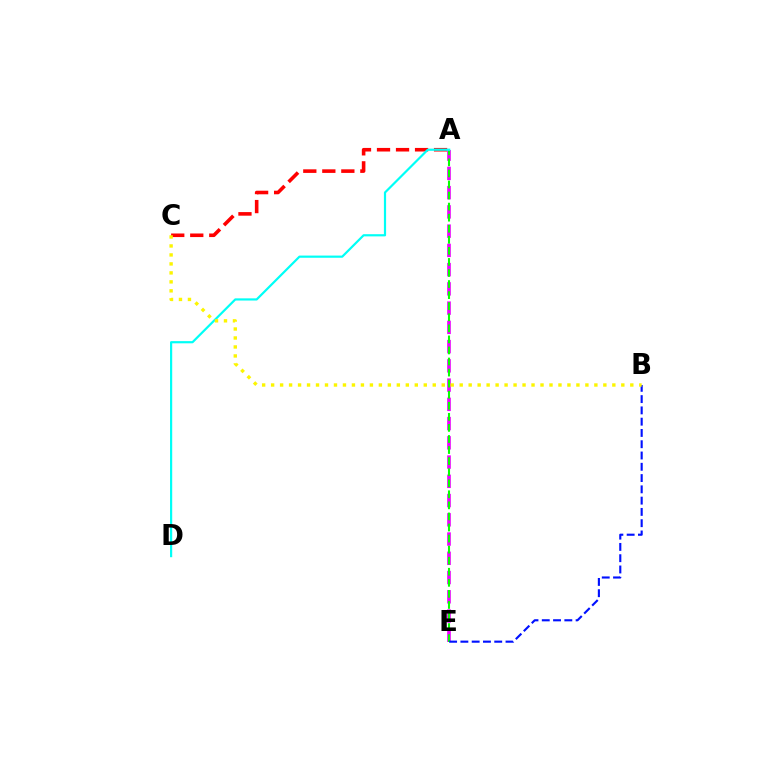{('A', 'C'): [{'color': '#ff0000', 'line_style': 'dashed', 'thickness': 2.58}], ('A', 'E'): [{'color': '#ee00ff', 'line_style': 'dashed', 'thickness': 2.61}, {'color': '#08ff00', 'line_style': 'dashed', 'thickness': 1.5}], ('B', 'E'): [{'color': '#0010ff', 'line_style': 'dashed', 'thickness': 1.53}], ('A', 'D'): [{'color': '#00fff6', 'line_style': 'solid', 'thickness': 1.58}], ('B', 'C'): [{'color': '#fcf500', 'line_style': 'dotted', 'thickness': 2.44}]}